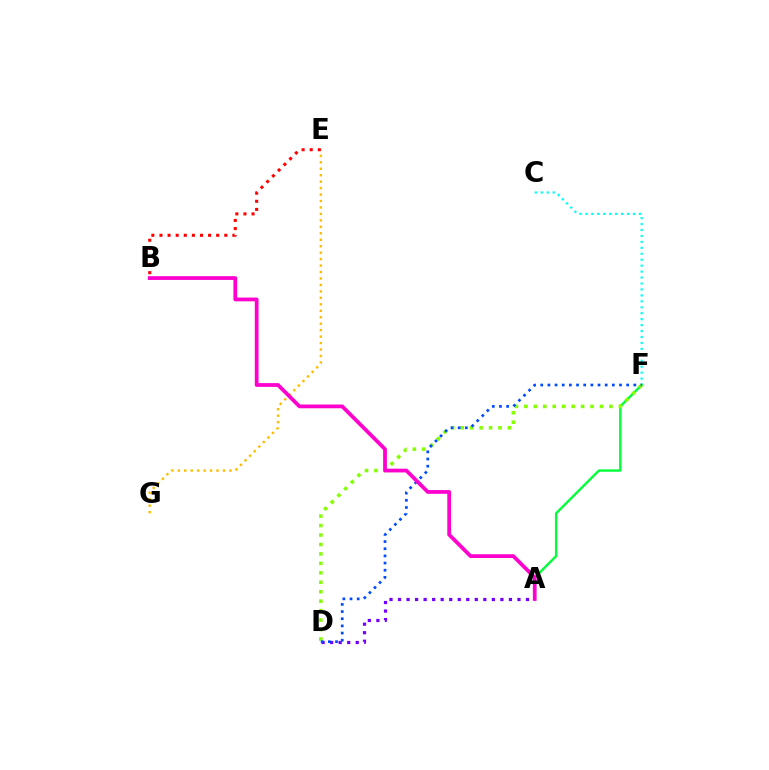{('E', 'G'): [{'color': '#ffbd00', 'line_style': 'dotted', 'thickness': 1.75}], ('C', 'F'): [{'color': '#00fff6', 'line_style': 'dotted', 'thickness': 1.62}], ('A', 'F'): [{'color': '#00ff39', 'line_style': 'solid', 'thickness': 1.71}], ('B', 'E'): [{'color': '#ff0000', 'line_style': 'dotted', 'thickness': 2.2}], ('D', 'F'): [{'color': '#84ff00', 'line_style': 'dotted', 'thickness': 2.57}, {'color': '#004bff', 'line_style': 'dotted', 'thickness': 1.95}], ('A', 'D'): [{'color': '#7200ff', 'line_style': 'dotted', 'thickness': 2.32}], ('A', 'B'): [{'color': '#ff00cf', 'line_style': 'solid', 'thickness': 2.71}]}